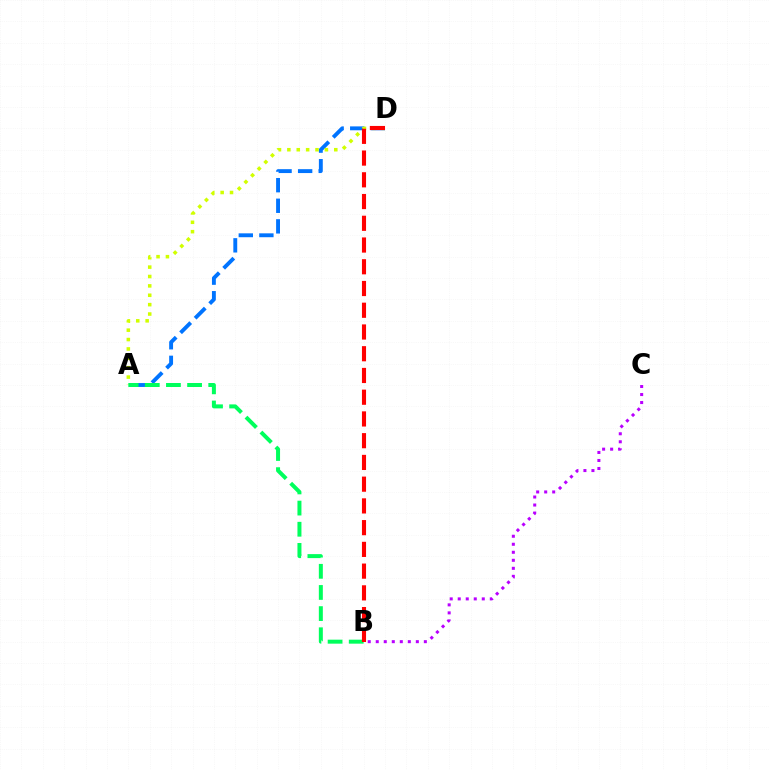{('A', 'D'): [{'color': '#0074ff', 'line_style': 'dashed', 'thickness': 2.8}, {'color': '#d1ff00', 'line_style': 'dotted', 'thickness': 2.55}], ('A', 'B'): [{'color': '#00ff5c', 'line_style': 'dashed', 'thickness': 2.87}], ('B', 'D'): [{'color': '#ff0000', 'line_style': 'dashed', 'thickness': 2.95}], ('B', 'C'): [{'color': '#b900ff', 'line_style': 'dotted', 'thickness': 2.18}]}